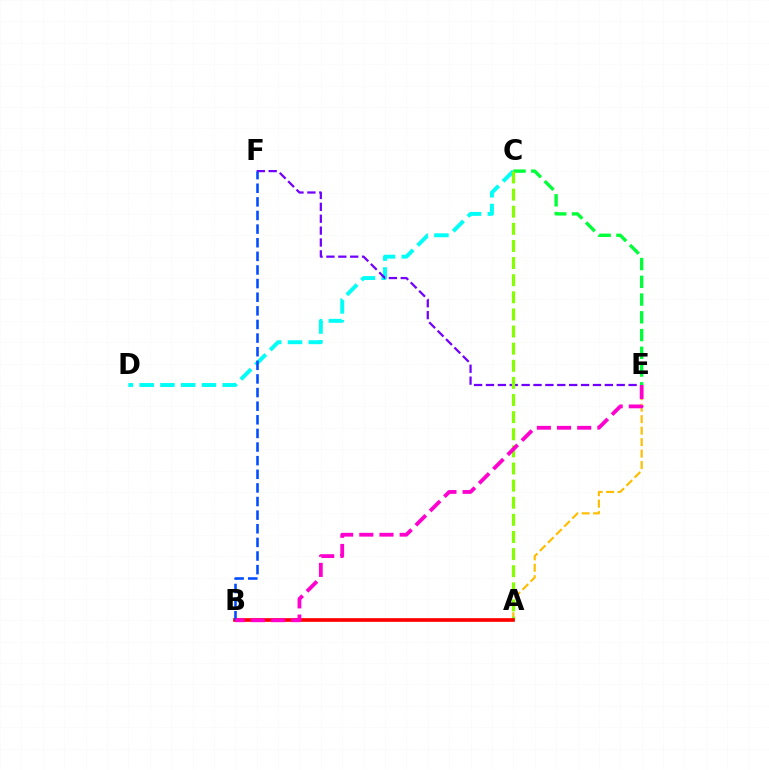{('C', 'D'): [{'color': '#00fff6', 'line_style': 'dashed', 'thickness': 2.82}], ('E', 'F'): [{'color': '#7200ff', 'line_style': 'dashed', 'thickness': 1.61}], ('C', 'E'): [{'color': '#00ff39', 'line_style': 'dashed', 'thickness': 2.41}], ('A', 'E'): [{'color': '#ffbd00', 'line_style': 'dashed', 'thickness': 1.56}], ('A', 'C'): [{'color': '#84ff00', 'line_style': 'dashed', 'thickness': 2.33}], ('A', 'B'): [{'color': '#ff0000', 'line_style': 'solid', 'thickness': 2.65}], ('B', 'F'): [{'color': '#004bff', 'line_style': 'dashed', 'thickness': 1.85}], ('B', 'E'): [{'color': '#ff00cf', 'line_style': 'dashed', 'thickness': 2.74}]}